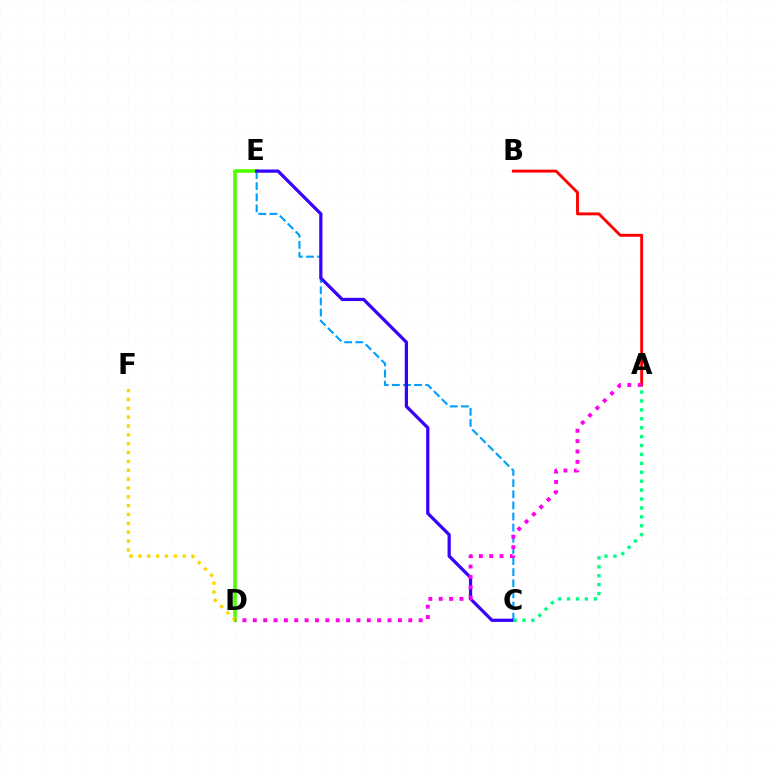{('A', 'B'): [{'color': '#ff0000', 'line_style': 'solid', 'thickness': 2.07}], ('C', 'E'): [{'color': '#009eff', 'line_style': 'dashed', 'thickness': 1.51}, {'color': '#3700ff', 'line_style': 'solid', 'thickness': 2.33}], ('D', 'E'): [{'color': '#4fff00', 'line_style': 'solid', 'thickness': 2.6}], ('D', 'F'): [{'color': '#ffd500', 'line_style': 'dotted', 'thickness': 2.41}], ('A', 'D'): [{'color': '#ff00ed', 'line_style': 'dotted', 'thickness': 2.82}], ('A', 'C'): [{'color': '#00ff86', 'line_style': 'dotted', 'thickness': 2.42}]}